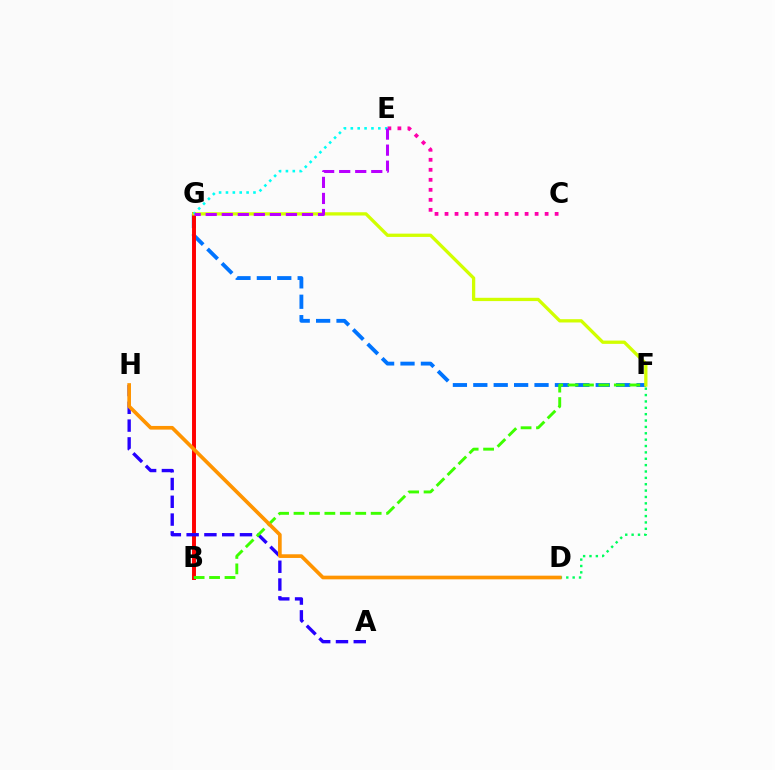{('F', 'G'): [{'color': '#0074ff', 'line_style': 'dashed', 'thickness': 2.77}, {'color': '#d1ff00', 'line_style': 'solid', 'thickness': 2.37}], ('B', 'G'): [{'color': '#ff0000', 'line_style': 'solid', 'thickness': 2.84}], ('A', 'H'): [{'color': '#2500ff', 'line_style': 'dashed', 'thickness': 2.42}], ('C', 'E'): [{'color': '#ff00ac', 'line_style': 'dotted', 'thickness': 2.72}], ('D', 'F'): [{'color': '#00ff5c', 'line_style': 'dotted', 'thickness': 1.73}], ('B', 'F'): [{'color': '#3dff00', 'line_style': 'dashed', 'thickness': 2.1}], ('E', 'G'): [{'color': '#00fff6', 'line_style': 'dotted', 'thickness': 1.87}, {'color': '#b900ff', 'line_style': 'dashed', 'thickness': 2.18}], ('D', 'H'): [{'color': '#ff9400', 'line_style': 'solid', 'thickness': 2.64}]}